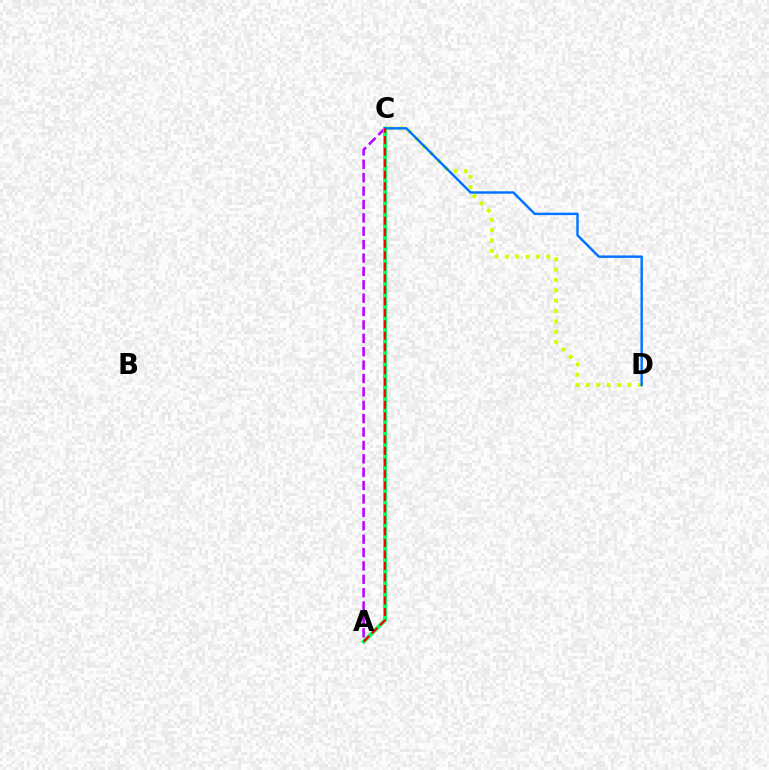{('C', 'D'): [{'color': '#d1ff00', 'line_style': 'dotted', 'thickness': 2.81}, {'color': '#0074ff', 'line_style': 'solid', 'thickness': 1.75}], ('A', 'C'): [{'color': '#b900ff', 'line_style': 'dashed', 'thickness': 1.82}, {'color': '#00ff5c', 'line_style': 'solid', 'thickness': 2.75}, {'color': '#ff0000', 'line_style': 'dashed', 'thickness': 1.56}]}